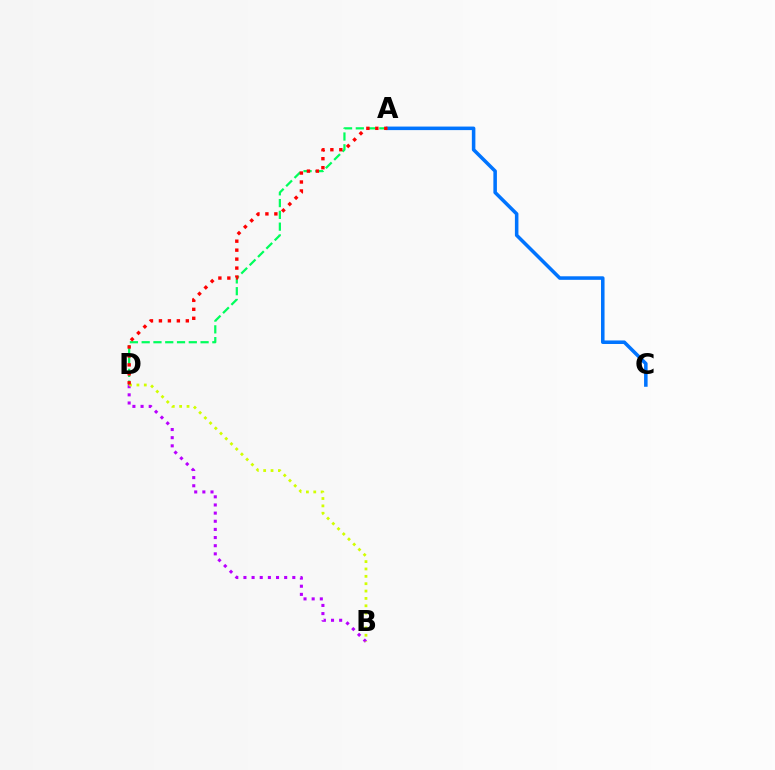{('A', 'C'): [{'color': '#0074ff', 'line_style': 'solid', 'thickness': 2.55}], ('B', 'D'): [{'color': '#b900ff', 'line_style': 'dotted', 'thickness': 2.21}, {'color': '#d1ff00', 'line_style': 'dotted', 'thickness': 2.0}], ('A', 'D'): [{'color': '#00ff5c', 'line_style': 'dashed', 'thickness': 1.6}, {'color': '#ff0000', 'line_style': 'dotted', 'thickness': 2.44}]}